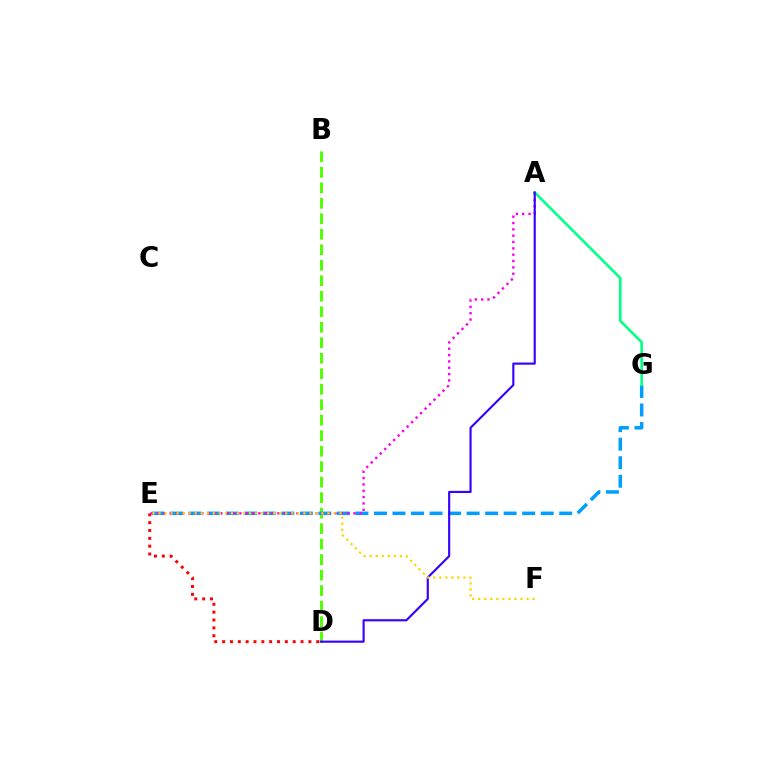{('D', 'E'): [{'color': '#ff0000', 'line_style': 'dotted', 'thickness': 2.13}], ('B', 'D'): [{'color': '#4fff00', 'line_style': 'dashed', 'thickness': 2.1}], ('E', 'G'): [{'color': '#009eff', 'line_style': 'dashed', 'thickness': 2.52}], ('A', 'E'): [{'color': '#ff00ed', 'line_style': 'dotted', 'thickness': 1.72}], ('A', 'G'): [{'color': '#00ff86', 'line_style': 'solid', 'thickness': 1.87}], ('A', 'D'): [{'color': '#3700ff', 'line_style': 'solid', 'thickness': 1.54}], ('E', 'F'): [{'color': '#ffd500', 'line_style': 'dotted', 'thickness': 1.64}]}